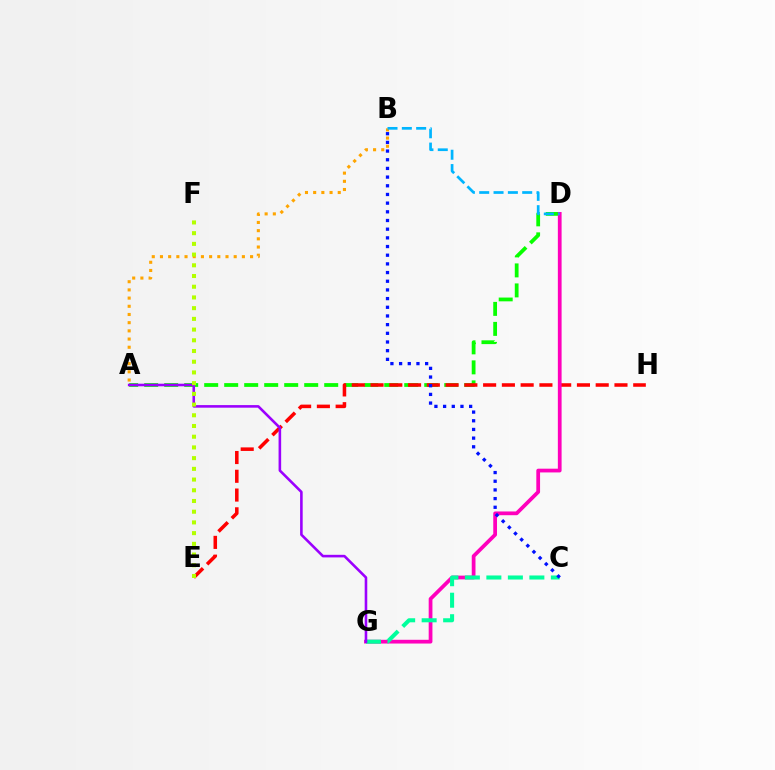{('A', 'D'): [{'color': '#08ff00', 'line_style': 'dashed', 'thickness': 2.72}], ('E', 'H'): [{'color': '#ff0000', 'line_style': 'dashed', 'thickness': 2.55}], ('D', 'G'): [{'color': '#ff00bd', 'line_style': 'solid', 'thickness': 2.7}], ('C', 'G'): [{'color': '#00ff9d', 'line_style': 'dashed', 'thickness': 2.92}], ('B', 'C'): [{'color': '#0010ff', 'line_style': 'dotted', 'thickness': 2.36}], ('A', 'G'): [{'color': '#9b00ff', 'line_style': 'solid', 'thickness': 1.86}], ('A', 'B'): [{'color': '#ffa500', 'line_style': 'dotted', 'thickness': 2.23}], ('E', 'F'): [{'color': '#b3ff00', 'line_style': 'dotted', 'thickness': 2.91}], ('B', 'D'): [{'color': '#00b5ff', 'line_style': 'dashed', 'thickness': 1.95}]}